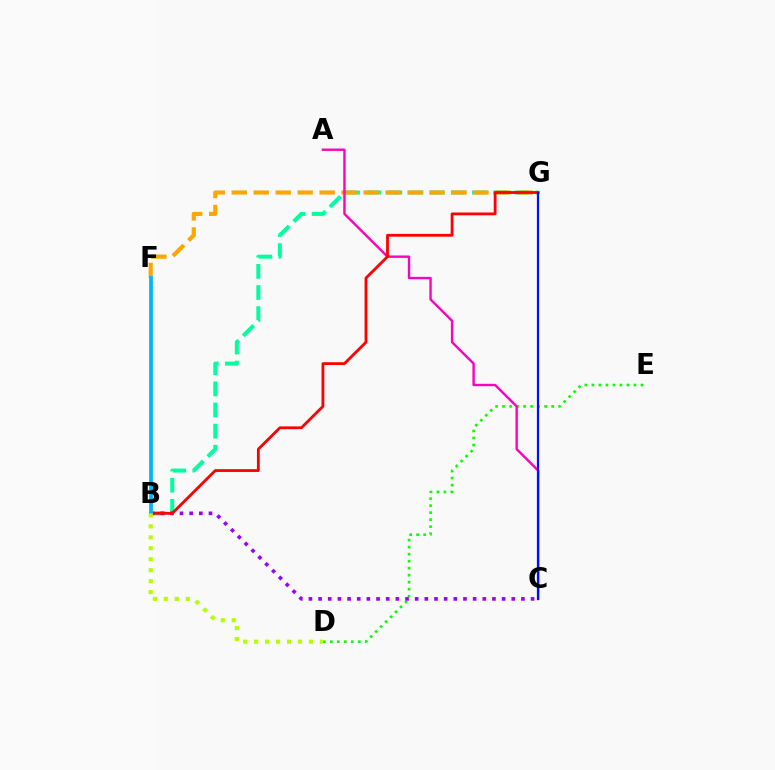{('B', 'G'): [{'color': '#00ff9d', 'line_style': 'dashed', 'thickness': 2.87}, {'color': '#ff0000', 'line_style': 'solid', 'thickness': 2.02}], ('F', 'G'): [{'color': '#ffa500', 'line_style': 'dashed', 'thickness': 2.99}], ('D', 'E'): [{'color': '#08ff00', 'line_style': 'dotted', 'thickness': 1.9}], ('B', 'C'): [{'color': '#9b00ff', 'line_style': 'dotted', 'thickness': 2.62}], ('A', 'C'): [{'color': '#ff00bd', 'line_style': 'solid', 'thickness': 1.73}], ('B', 'F'): [{'color': '#00b5ff', 'line_style': 'solid', 'thickness': 2.7}], ('C', 'G'): [{'color': '#0010ff', 'line_style': 'solid', 'thickness': 1.61}], ('B', 'D'): [{'color': '#b3ff00', 'line_style': 'dotted', 'thickness': 2.98}]}